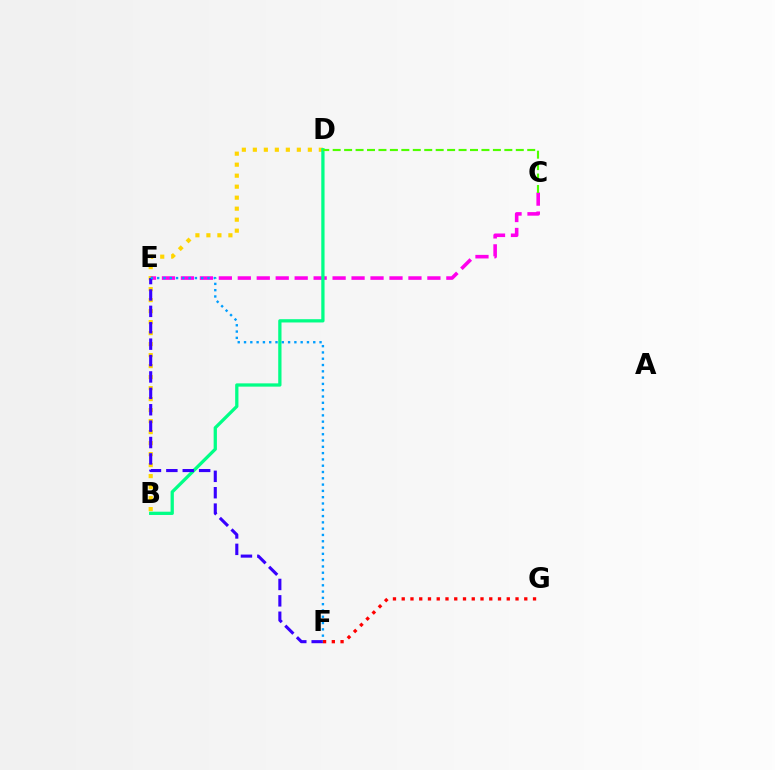{('B', 'D'): [{'color': '#ffd500', 'line_style': 'dotted', 'thickness': 2.99}, {'color': '#00ff86', 'line_style': 'solid', 'thickness': 2.36}], ('C', 'E'): [{'color': '#ff00ed', 'line_style': 'dashed', 'thickness': 2.58}], ('E', 'F'): [{'color': '#3700ff', 'line_style': 'dashed', 'thickness': 2.23}, {'color': '#009eff', 'line_style': 'dotted', 'thickness': 1.71}], ('C', 'D'): [{'color': '#4fff00', 'line_style': 'dashed', 'thickness': 1.55}], ('F', 'G'): [{'color': '#ff0000', 'line_style': 'dotted', 'thickness': 2.38}]}